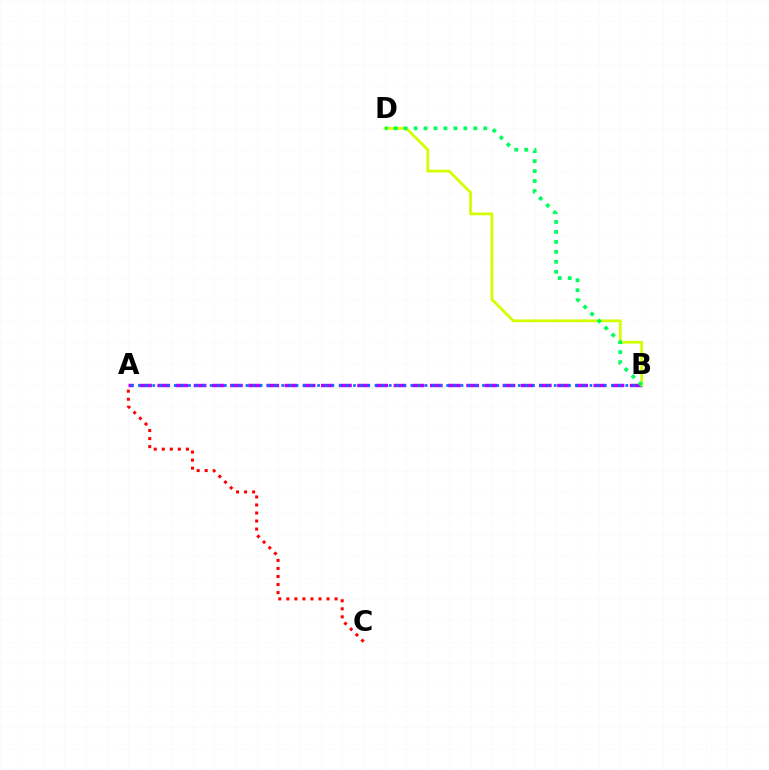{('A', 'B'): [{'color': '#b900ff', 'line_style': 'dashed', 'thickness': 2.47}, {'color': '#0074ff', 'line_style': 'dotted', 'thickness': 1.95}], ('B', 'D'): [{'color': '#d1ff00', 'line_style': 'solid', 'thickness': 2.0}, {'color': '#00ff5c', 'line_style': 'dotted', 'thickness': 2.71}], ('A', 'C'): [{'color': '#ff0000', 'line_style': 'dotted', 'thickness': 2.18}]}